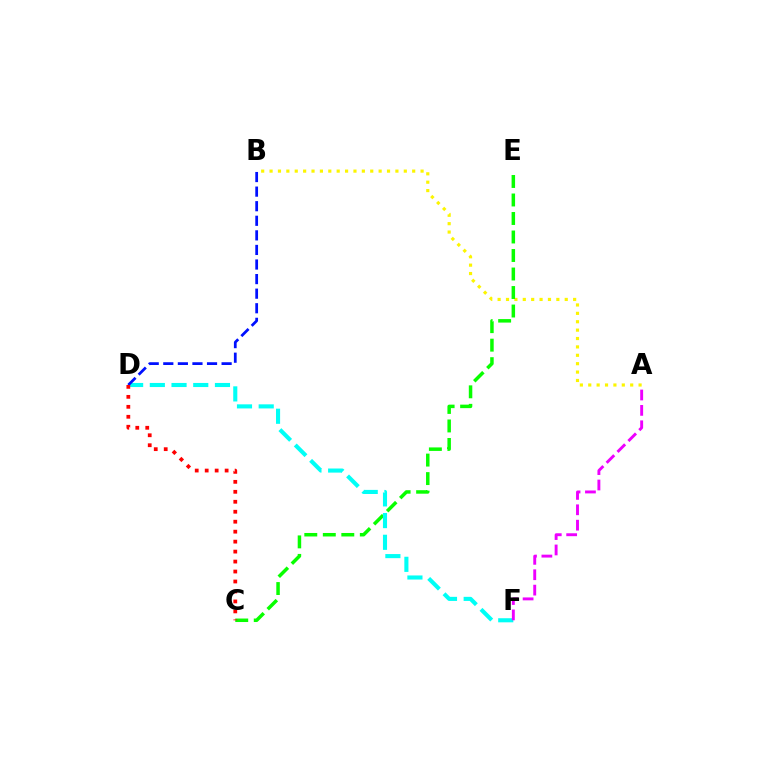{('A', 'B'): [{'color': '#fcf500', 'line_style': 'dotted', 'thickness': 2.28}], ('C', 'E'): [{'color': '#08ff00', 'line_style': 'dashed', 'thickness': 2.51}], ('D', 'F'): [{'color': '#00fff6', 'line_style': 'dashed', 'thickness': 2.95}], ('A', 'F'): [{'color': '#ee00ff', 'line_style': 'dashed', 'thickness': 2.09}], ('B', 'D'): [{'color': '#0010ff', 'line_style': 'dashed', 'thickness': 1.98}], ('C', 'D'): [{'color': '#ff0000', 'line_style': 'dotted', 'thickness': 2.71}]}